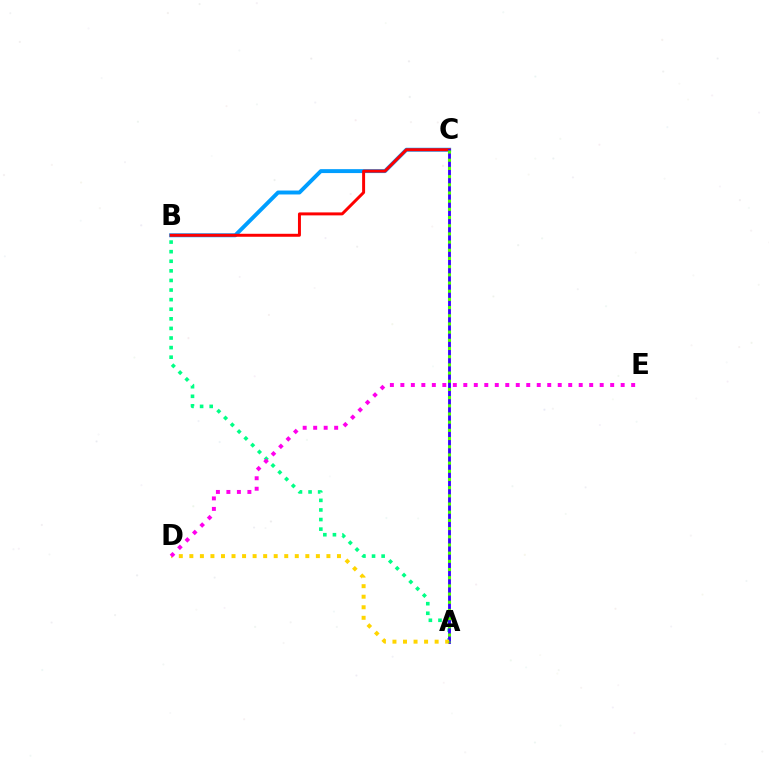{('B', 'C'): [{'color': '#009eff', 'line_style': 'solid', 'thickness': 2.83}, {'color': '#ff0000', 'line_style': 'solid', 'thickness': 2.14}], ('A', 'B'): [{'color': '#00ff86', 'line_style': 'dotted', 'thickness': 2.61}], ('A', 'C'): [{'color': '#3700ff', 'line_style': 'solid', 'thickness': 2.05}, {'color': '#4fff00', 'line_style': 'dotted', 'thickness': 2.22}], ('A', 'D'): [{'color': '#ffd500', 'line_style': 'dotted', 'thickness': 2.86}], ('D', 'E'): [{'color': '#ff00ed', 'line_style': 'dotted', 'thickness': 2.85}]}